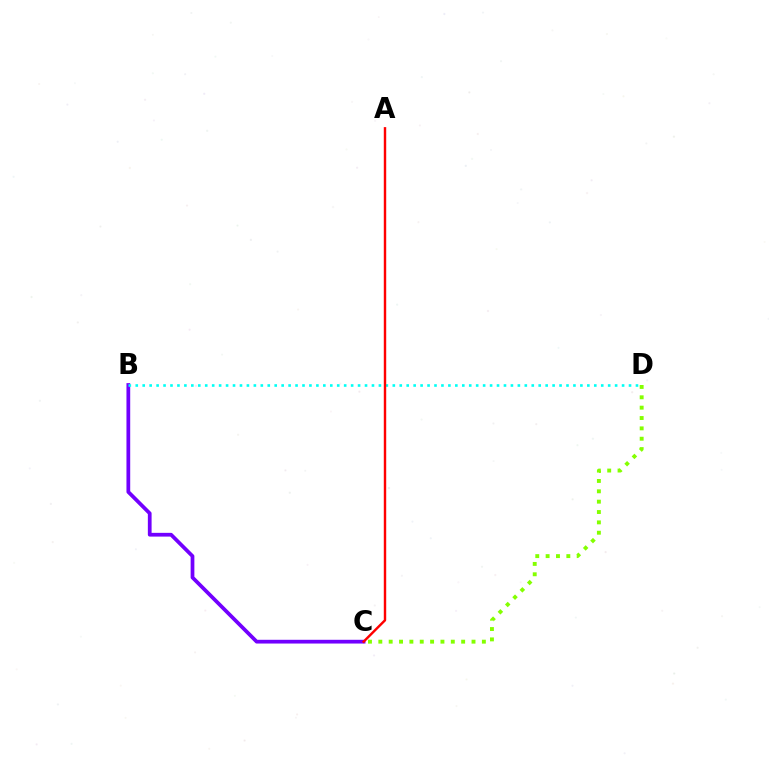{('B', 'C'): [{'color': '#7200ff', 'line_style': 'solid', 'thickness': 2.7}], ('C', 'D'): [{'color': '#84ff00', 'line_style': 'dotted', 'thickness': 2.81}], ('B', 'D'): [{'color': '#00fff6', 'line_style': 'dotted', 'thickness': 1.89}], ('A', 'C'): [{'color': '#ff0000', 'line_style': 'solid', 'thickness': 1.74}]}